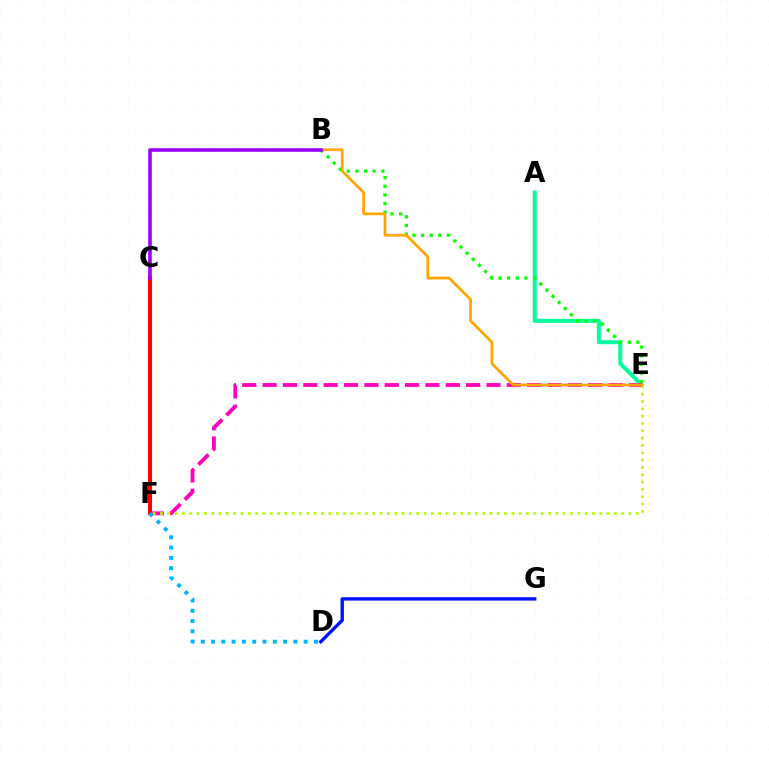{('A', 'E'): [{'color': '#00ff9d', 'line_style': 'solid', 'thickness': 2.88}], ('B', 'E'): [{'color': '#08ff00', 'line_style': 'dotted', 'thickness': 2.35}, {'color': '#ffa500', 'line_style': 'solid', 'thickness': 1.95}], ('E', 'F'): [{'color': '#ff00bd', 'line_style': 'dashed', 'thickness': 2.77}, {'color': '#b3ff00', 'line_style': 'dotted', 'thickness': 1.99}], ('D', 'G'): [{'color': '#0010ff', 'line_style': 'solid', 'thickness': 2.42}], ('C', 'F'): [{'color': '#ff0000', 'line_style': 'solid', 'thickness': 2.95}], ('D', 'F'): [{'color': '#00b5ff', 'line_style': 'dotted', 'thickness': 2.8}], ('B', 'C'): [{'color': '#9b00ff', 'line_style': 'solid', 'thickness': 2.6}]}